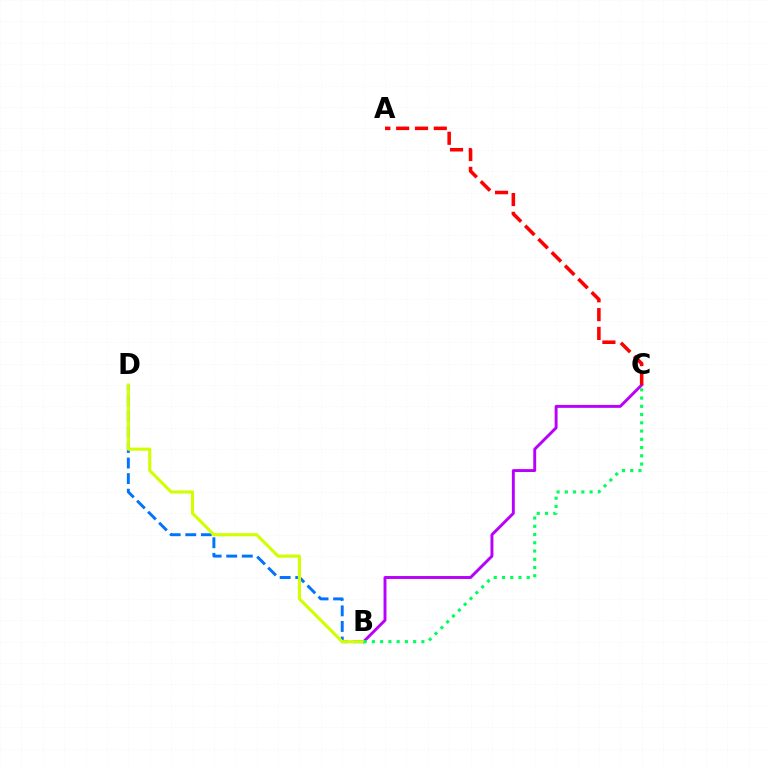{('B', 'C'): [{'color': '#b900ff', 'line_style': 'solid', 'thickness': 2.1}, {'color': '#00ff5c', 'line_style': 'dotted', 'thickness': 2.24}], ('B', 'D'): [{'color': '#0074ff', 'line_style': 'dashed', 'thickness': 2.12}, {'color': '#d1ff00', 'line_style': 'solid', 'thickness': 2.24}], ('A', 'C'): [{'color': '#ff0000', 'line_style': 'dashed', 'thickness': 2.56}]}